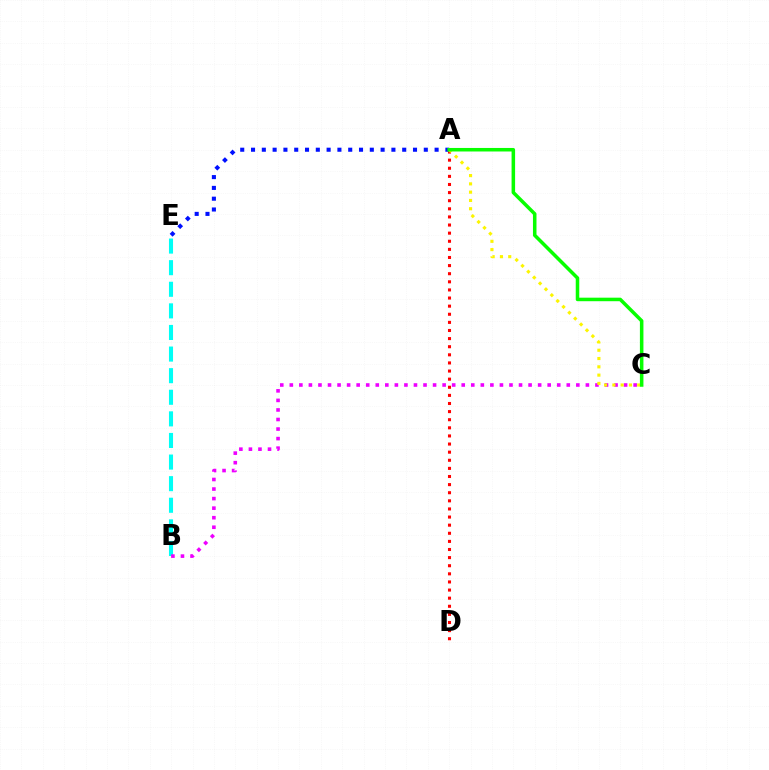{('A', 'D'): [{'color': '#ff0000', 'line_style': 'dotted', 'thickness': 2.2}], ('A', 'E'): [{'color': '#0010ff', 'line_style': 'dotted', 'thickness': 2.93}], ('B', 'E'): [{'color': '#00fff6', 'line_style': 'dashed', 'thickness': 2.93}], ('B', 'C'): [{'color': '#ee00ff', 'line_style': 'dotted', 'thickness': 2.59}], ('A', 'C'): [{'color': '#fcf500', 'line_style': 'dotted', 'thickness': 2.25}, {'color': '#08ff00', 'line_style': 'solid', 'thickness': 2.54}]}